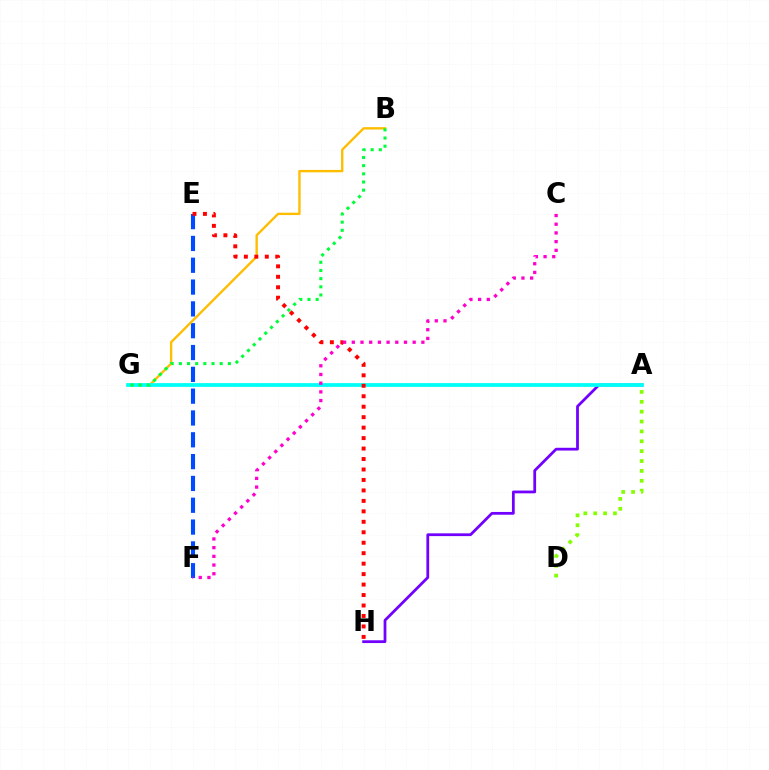{('E', 'F'): [{'color': '#004bff', 'line_style': 'dashed', 'thickness': 2.96}], ('B', 'G'): [{'color': '#ffbd00', 'line_style': 'solid', 'thickness': 1.7}, {'color': '#00ff39', 'line_style': 'dotted', 'thickness': 2.22}], ('A', 'H'): [{'color': '#7200ff', 'line_style': 'solid', 'thickness': 1.99}], ('A', 'G'): [{'color': '#00fff6', 'line_style': 'solid', 'thickness': 2.69}], ('E', 'H'): [{'color': '#ff0000', 'line_style': 'dotted', 'thickness': 2.84}], ('C', 'F'): [{'color': '#ff00cf', 'line_style': 'dotted', 'thickness': 2.36}], ('A', 'D'): [{'color': '#84ff00', 'line_style': 'dotted', 'thickness': 2.68}]}